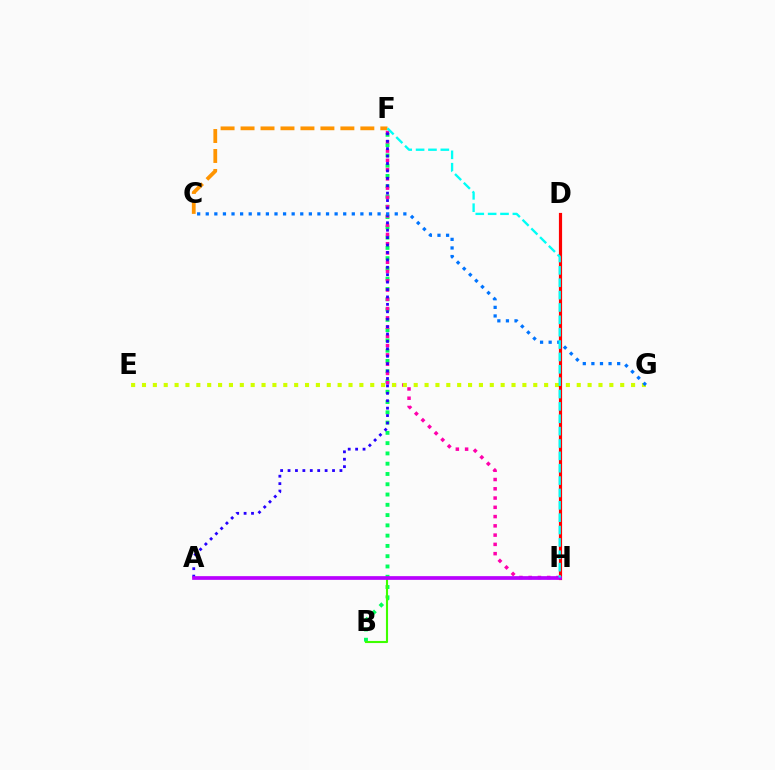{('C', 'F'): [{'color': '#ff9400', 'line_style': 'dashed', 'thickness': 2.71}], ('B', 'F'): [{'color': '#00ff5c', 'line_style': 'dotted', 'thickness': 2.79}], ('F', 'H'): [{'color': '#ff00ac', 'line_style': 'dotted', 'thickness': 2.52}, {'color': '#00fff6', 'line_style': 'dashed', 'thickness': 1.68}], ('A', 'F'): [{'color': '#2500ff', 'line_style': 'dotted', 'thickness': 2.01}], ('E', 'G'): [{'color': '#d1ff00', 'line_style': 'dotted', 'thickness': 2.95}], ('D', 'H'): [{'color': '#ff0000', 'line_style': 'solid', 'thickness': 2.29}], ('B', 'H'): [{'color': '#3dff00', 'line_style': 'solid', 'thickness': 1.52}], ('A', 'H'): [{'color': '#b900ff', 'line_style': 'solid', 'thickness': 2.67}], ('C', 'G'): [{'color': '#0074ff', 'line_style': 'dotted', 'thickness': 2.33}]}